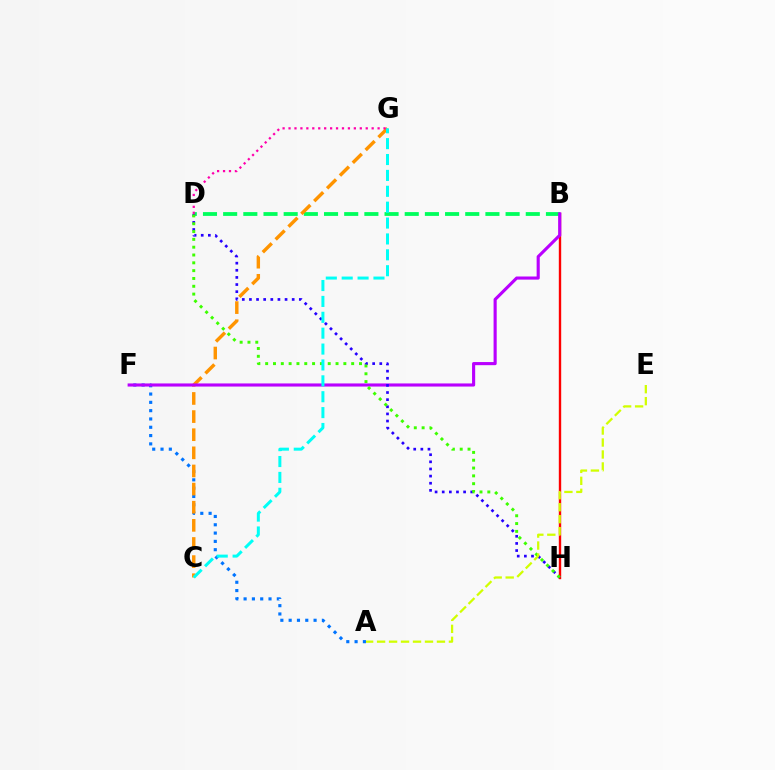{('B', 'H'): [{'color': '#ff0000', 'line_style': 'solid', 'thickness': 1.71}], ('A', 'F'): [{'color': '#0074ff', 'line_style': 'dotted', 'thickness': 2.26}], ('B', 'D'): [{'color': '#00ff5c', 'line_style': 'dashed', 'thickness': 2.74}], ('C', 'G'): [{'color': '#ff9400', 'line_style': 'dashed', 'thickness': 2.46}, {'color': '#00fff6', 'line_style': 'dashed', 'thickness': 2.16}], ('B', 'F'): [{'color': '#b900ff', 'line_style': 'solid', 'thickness': 2.25}], ('D', 'H'): [{'color': '#2500ff', 'line_style': 'dotted', 'thickness': 1.94}, {'color': '#3dff00', 'line_style': 'dotted', 'thickness': 2.12}], ('D', 'G'): [{'color': '#ff00ac', 'line_style': 'dotted', 'thickness': 1.61}], ('A', 'E'): [{'color': '#d1ff00', 'line_style': 'dashed', 'thickness': 1.63}]}